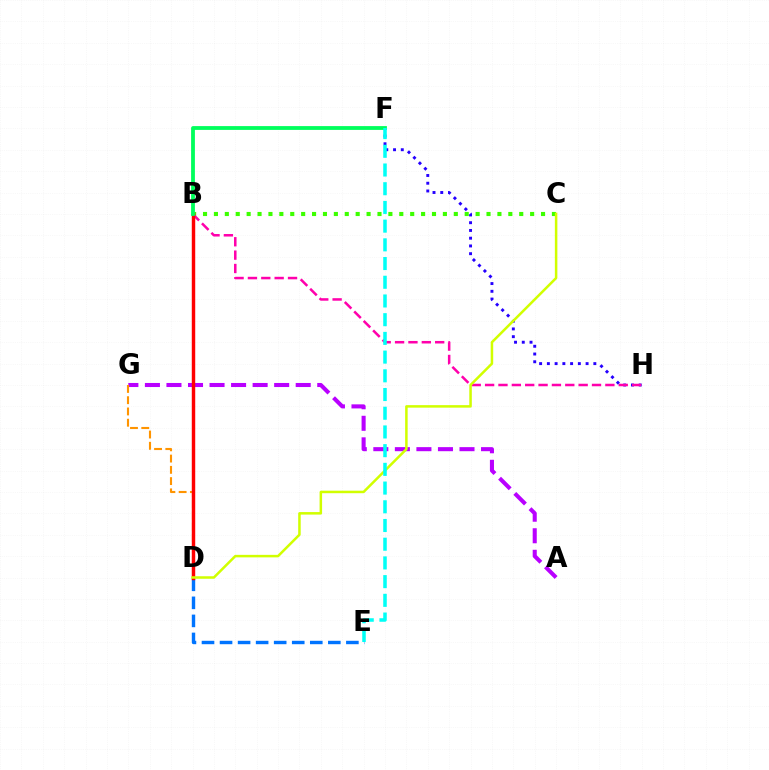{('F', 'H'): [{'color': '#2500ff', 'line_style': 'dotted', 'thickness': 2.1}], ('A', 'G'): [{'color': '#b900ff', 'line_style': 'dashed', 'thickness': 2.93}], ('D', 'G'): [{'color': '#ff9400', 'line_style': 'dashed', 'thickness': 1.53}], ('D', 'E'): [{'color': '#0074ff', 'line_style': 'dashed', 'thickness': 2.45}], ('B', 'C'): [{'color': '#3dff00', 'line_style': 'dotted', 'thickness': 2.96}], ('B', 'H'): [{'color': '#ff00ac', 'line_style': 'dashed', 'thickness': 1.82}], ('B', 'D'): [{'color': '#ff0000', 'line_style': 'solid', 'thickness': 2.47}], ('B', 'F'): [{'color': '#00ff5c', 'line_style': 'solid', 'thickness': 2.74}], ('C', 'D'): [{'color': '#d1ff00', 'line_style': 'solid', 'thickness': 1.81}], ('E', 'F'): [{'color': '#00fff6', 'line_style': 'dashed', 'thickness': 2.54}]}